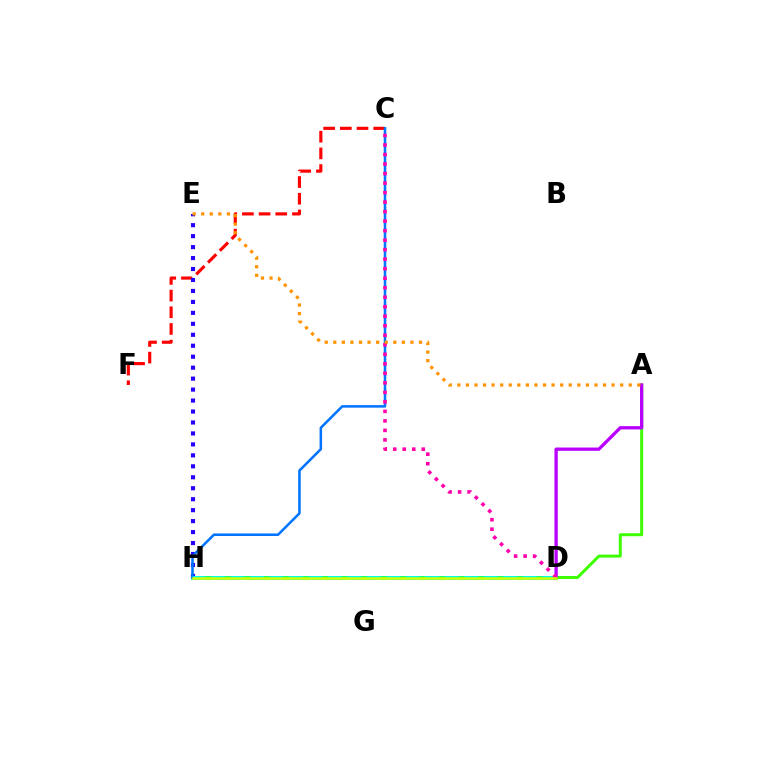{('C', 'F'): [{'color': '#ff0000', 'line_style': 'dashed', 'thickness': 2.27}], ('A', 'D'): [{'color': '#3dff00', 'line_style': 'solid', 'thickness': 2.14}, {'color': '#b900ff', 'line_style': 'solid', 'thickness': 2.37}], ('E', 'H'): [{'color': '#2500ff', 'line_style': 'dotted', 'thickness': 2.98}], ('D', 'H'): [{'color': '#00ff5c', 'line_style': 'solid', 'thickness': 2.71}, {'color': '#00fff6', 'line_style': 'dashed', 'thickness': 2.65}, {'color': '#d1ff00', 'line_style': 'solid', 'thickness': 1.84}], ('C', 'H'): [{'color': '#0074ff', 'line_style': 'solid', 'thickness': 1.83}], ('C', 'D'): [{'color': '#ff00ac', 'line_style': 'dotted', 'thickness': 2.58}], ('A', 'E'): [{'color': '#ff9400', 'line_style': 'dotted', 'thickness': 2.33}]}